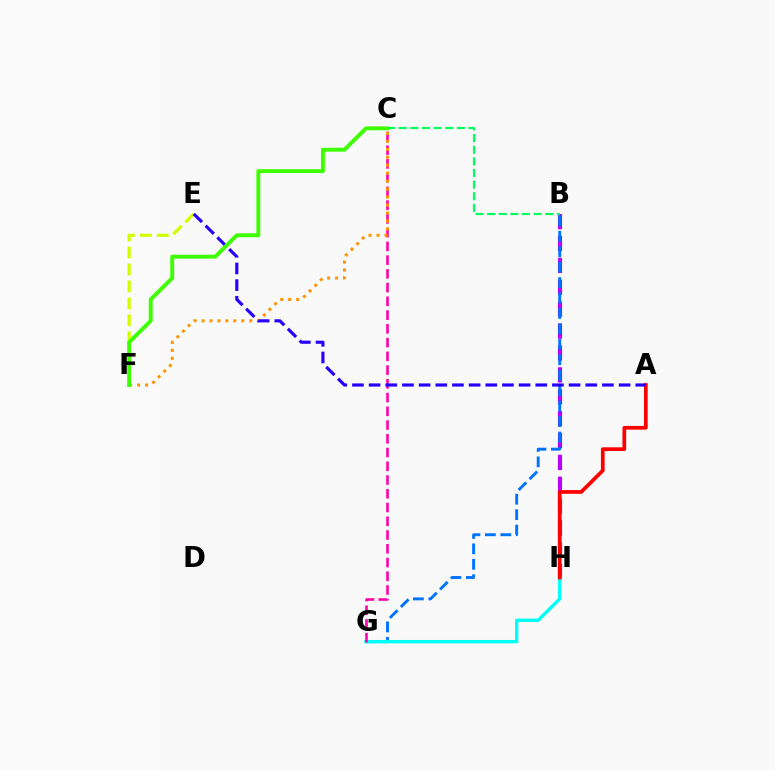{('B', 'H'): [{'color': '#b900ff', 'line_style': 'dashed', 'thickness': 2.97}], ('B', 'G'): [{'color': '#0074ff', 'line_style': 'dashed', 'thickness': 2.1}], ('E', 'F'): [{'color': '#d1ff00', 'line_style': 'dashed', 'thickness': 2.3}], ('B', 'C'): [{'color': '#00ff5c', 'line_style': 'dashed', 'thickness': 1.58}], ('G', 'H'): [{'color': '#00fff6', 'line_style': 'solid', 'thickness': 2.44}], ('C', 'G'): [{'color': '#ff00ac', 'line_style': 'dashed', 'thickness': 1.87}], ('C', 'F'): [{'color': '#ff9400', 'line_style': 'dotted', 'thickness': 2.16}, {'color': '#3dff00', 'line_style': 'solid', 'thickness': 2.81}], ('A', 'H'): [{'color': '#ff0000', 'line_style': 'solid', 'thickness': 2.68}], ('A', 'E'): [{'color': '#2500ff', 'line_style': 'dashed', 'thickness': 2.26}]}